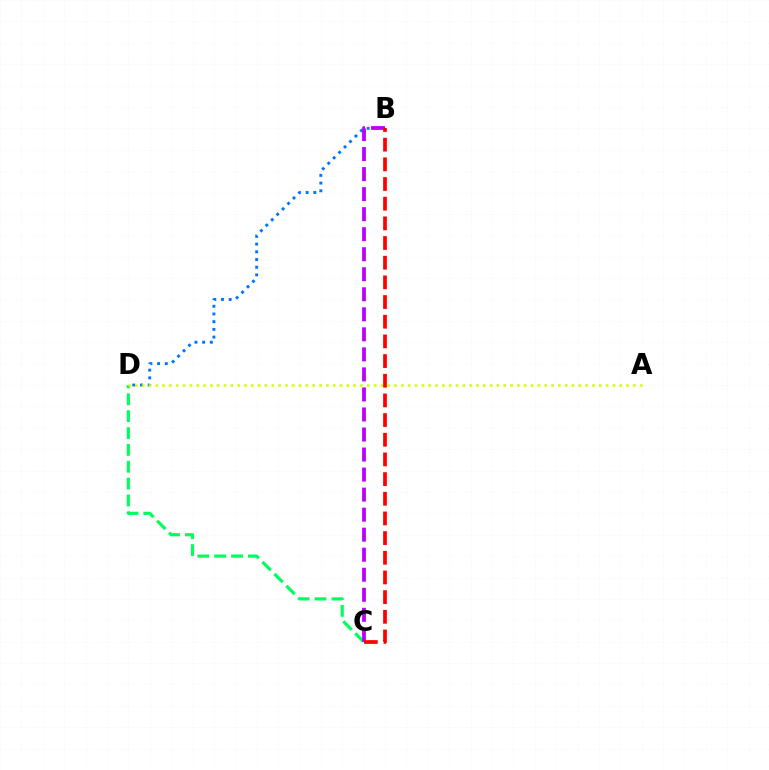{('C', 'D'): [{'color': '#00ff5c', 'line_style': 'dashed', 'thickness': 2.29}], ('B', 'D'): [{'color': '#0074ff', 'line_style': 'dotted', 'thickness': 2.09}], ('A', 'D'): [{'color': '#d1ff00', 'line_style': 'dotted', 'thickness': 1.85}], ('B', 'C'): [{'color': '#b900ff', 'line_style': 'dashed', 'thickness': 2.72}, {'color': '#ff0000', 'line_style': 'dashed', 'thickness': 2.67}]}